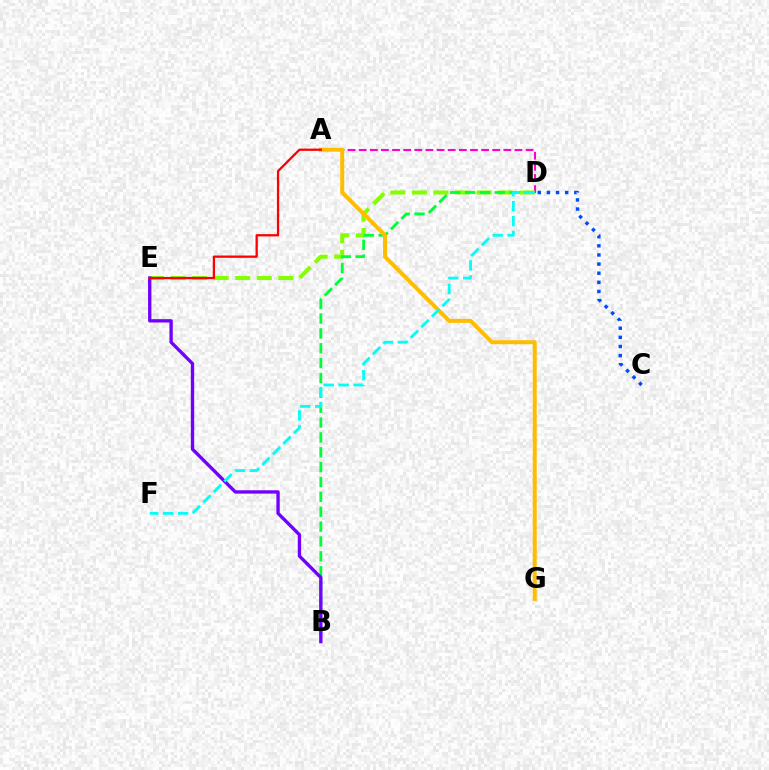{('C', 'D'): [{'color': '#004bff', 'line_style': 'dotted', 'thickness': 2.48}], ('A', 'D'): [{'color': '#ff00cf', 'line_style': 'dashed', 'thickness': 1.51}], ('D', 'E'): [{'color': '#84ff00', 'line_style': 'dashed', 'thickness': 2.93}], ('B', 'D'): [{'color': '#00ff39', 'line_style': 'dashed', 'thickness': 2.02}], ('B', 'E'): [{'color': '#7200ff', 'line_style': 'solid', 'thickness': 2.41}], ('A', 'G'): [{'color': '#ffbd00', 'line_style': 'solid', 'thickness': 2.87}], ('D', 'F'): [{'color': '#00fff6', 'line_style': 'dashed', 'thickness': 2.03}], ('A', 'E'): [{'color': '#ff0000', 'line_style': 'solid', 'thickness': 1.64}]}